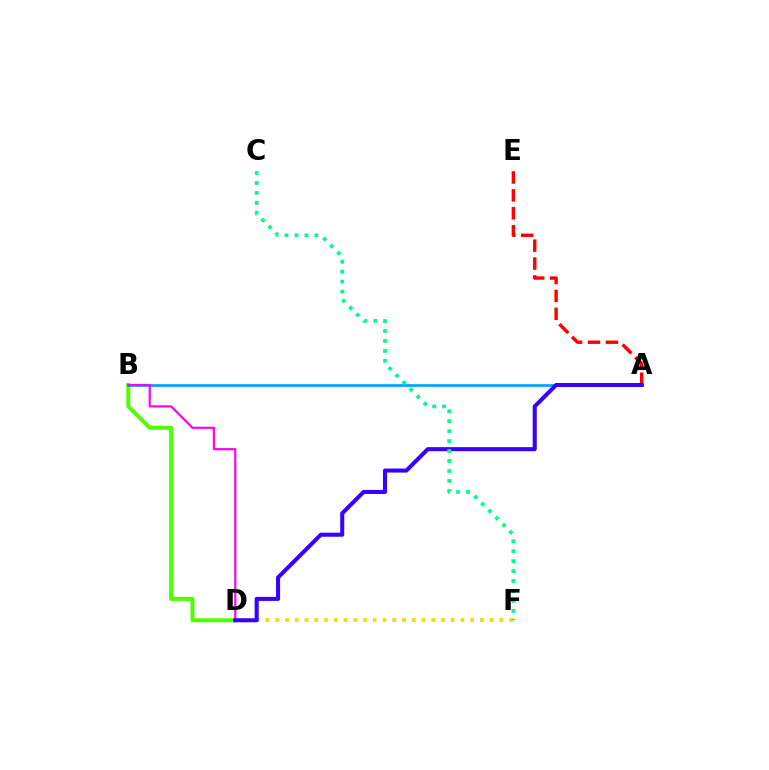{('B', 'D'): [{'color': '#4fff00', 'line_style': 'solid', 'thickness': 2.88}, {'color': '#ff00ed', 'line_style': 'solid', 'thickness': 1.57}], ('A', 'E'): [{'color': '#ff0000', 'line_style': 'dashed', 'thickness': 2.43}], ('A', 'B'): [{'color': '#009eff', 'line_style': 'solid', 'thickness': 1.9}], ('D', 'F'): [{'color': '#ffd500', 'line_style': 'dotted', 'thickness': 2.65}], ('A', 'D'): [{'color': '#3700ff', 'line_style': 'solid', 'thickness': 2.92}], ('C', 'F'): [{'color': '#00ff86', 'line_style': 'dotted', 'thickness': 2.7}]}